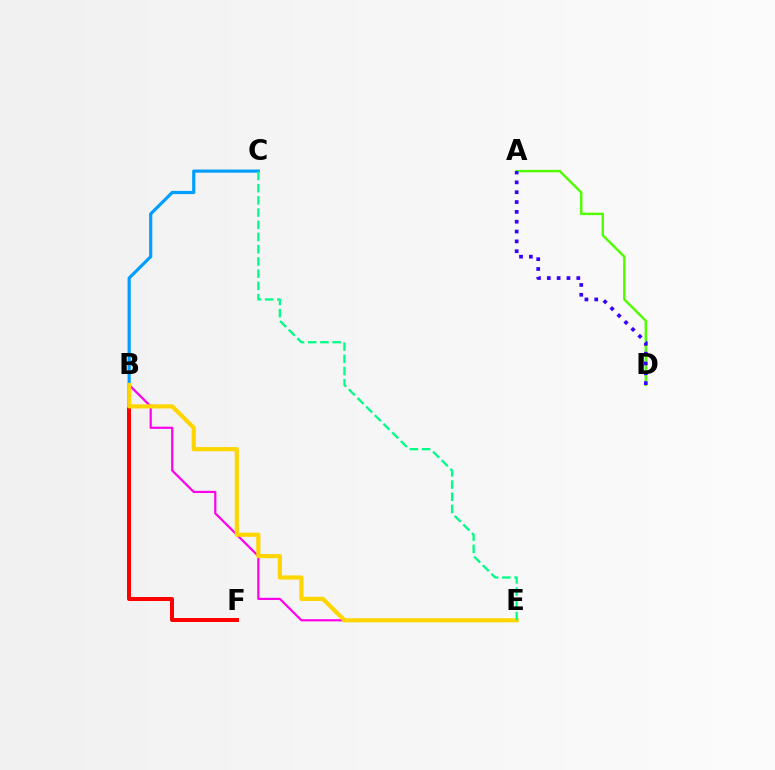{('A', 'D'): [{'color': '#4fff00', 'line_style': 'solid', 'thickness': 1.75}, {'color': '#3700ff', 'line_style': 'dotted', 'thickness': 2.67}], ('B', 'C'): [{'color': '#009eff', 'line_style': 'solid', 'thickness': 2.29}], ('B', 'F'): [{'color': '#ff0000', 'line_style': 'solid', 'thickness': 2.88}], ('B', 'E'): [{'color': '#ff00ed', 'line_style': 'solid', 'thickness': 1.59}, {'color': '#ffd500', 'line_style': 'solid', 'thickness': 2.99}], ('C', 'E'): [{'color': '#00ff86', 'line_style': 'dashed', 'thickness': 1.66}]}